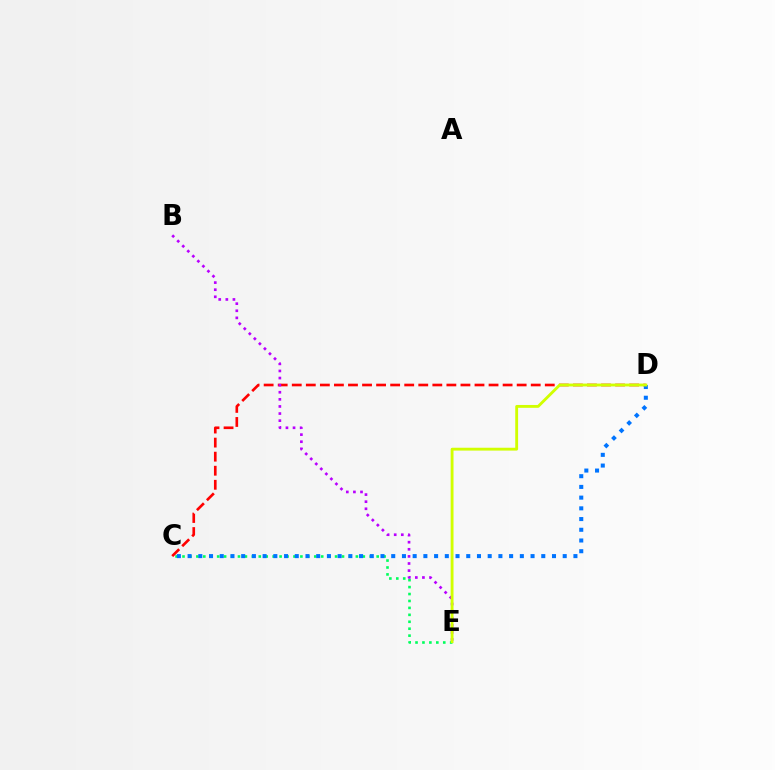{('C', 'D'): [{'color': '#ff0000', 'line_style': 'dashed', 'thickness': 1.91}, {'color': '#0074ff', 'line_style': 'dotted', 'thickness': 2.91}], ('C', 'E'): [{'color': '#00ff5c', 'line_style': 'dotted', 'thickness': 1.88}], ('B', 'E'): [{'color': '#b900ff', 'line_style': 'dotted', 'thickness': 1.93}], ('D', 'E'): [{'color': '#d1ff00', 'line_style': 'solid', 'thickness': 2.05}]}